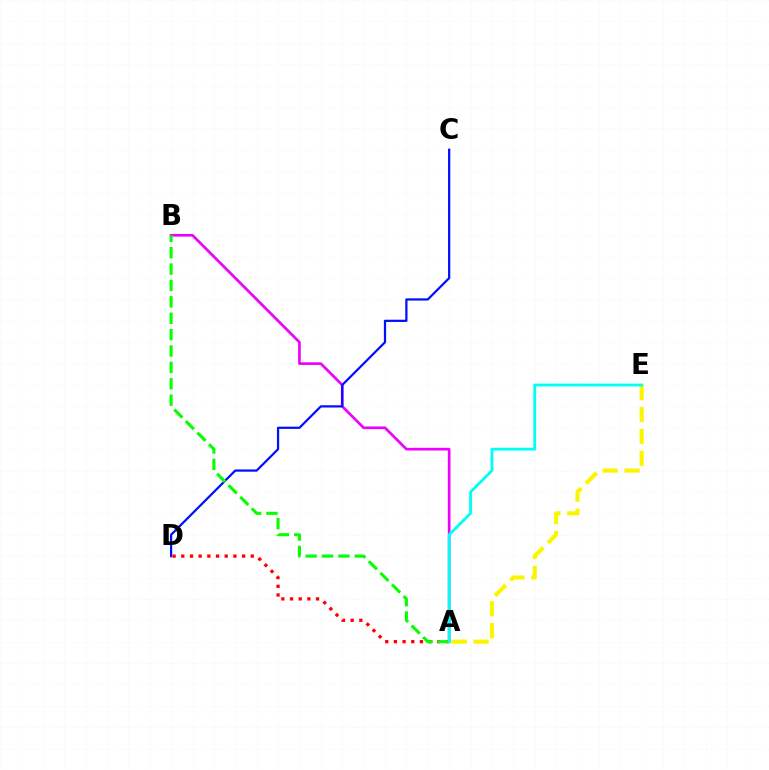{('A', 'B'): [{'color': '#ee00ff', 'line_style': 'solid', 'thickness': 1.92}, {'color': '#08ff00', 'line_style': 'dashed', 'thickness': 2.23}], ('A', 'D'): [{'color': '#ff0000', 'line_style': 'dotted', 'thickness': 2.36}], ('C', 'D'): [{'color': '#0010ff', 'line_style': 'solid', 'thickness': 1.61}], ('A', 'E'): [{'color': '#fcf500', 'line_style': 'dashed', 'thickness': 2.97}, {'color': '#00fff6', 'line_style': 'solid', 'thickness': 2.04}]}